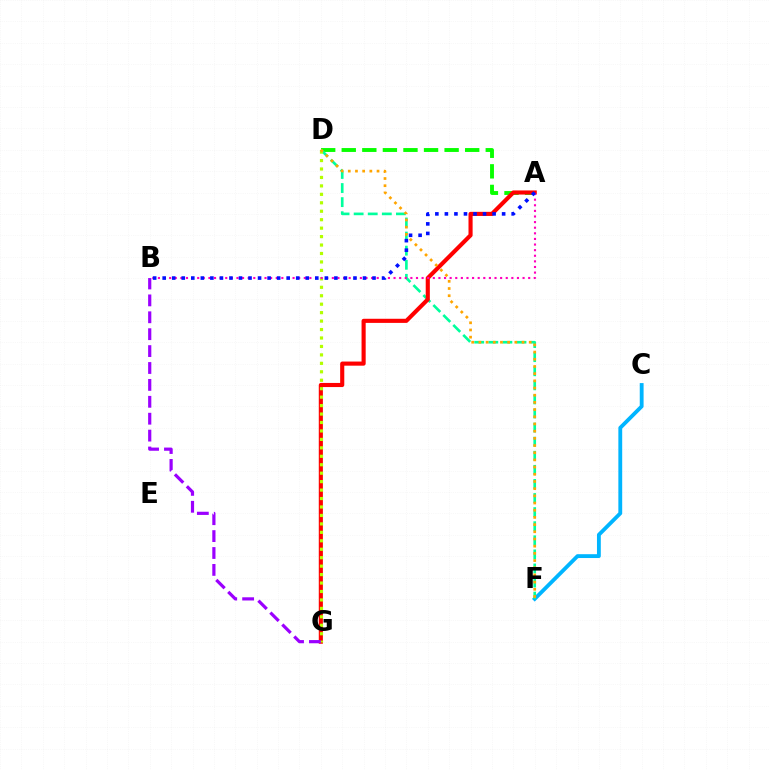{('C', 'F'): [{'color': '#00b5ff', 'line_style': 'solid', 'thickness': 2.76}], ('A', 'D'): [{'color': '#08ff00', 'line_style': 'dashed', 'thickness': 2.79}], ('D', 'F'): [{'color': '#00ff9d', 'line_style': 'dashed', 'thickness': 1.91}, {'color': '#ffa500', 'line_style': 'dotted', 'thickness': 1.95}], ('A', 'G'): [{'color': '#ff0000', 'line_style': 'solid', 'thickness': 2.97}], ('D', 'G'): [{'color': '#b3ff00', 'line_style': 'dotted', 'thickness': 2.3}], ('B', 'G'): [{'color': '#9b00ff', 'line_style': 'dashed', 'thickness': 2.3}], ('A', 'B'): [{'color': '#ff00bd', 'line_style': 'dotted', 'thickness': 1.52}, {'color': '#0010ff', 'line_style': 'dotted', 'thickness': 2.59}]}